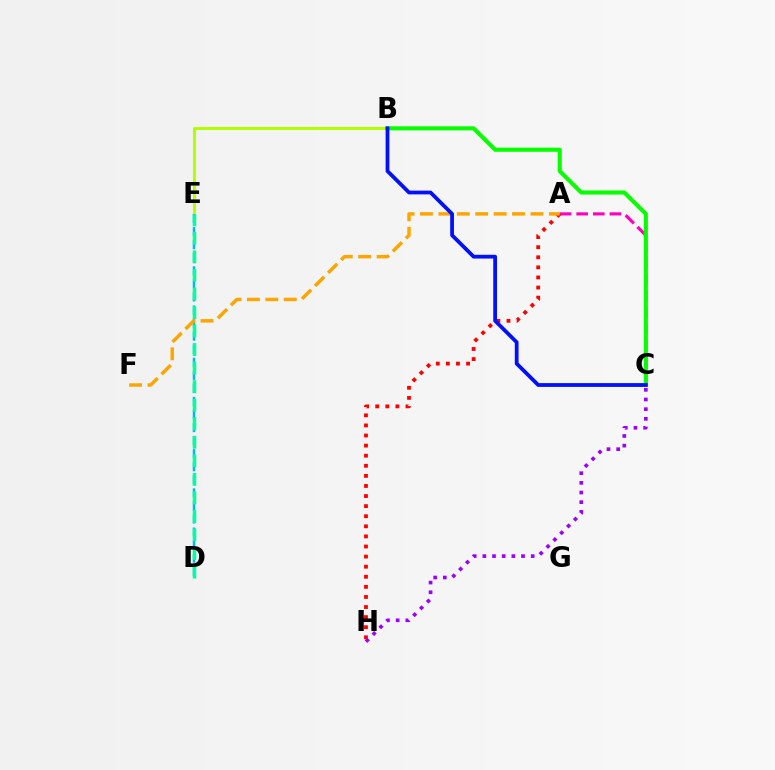{('B', 'E'): [{'color': '#b3ff00', 'line_style': 'solid', 'thickness': 2.2}], ('A', 'C'): [{'color': '#ff00bd', 'line_style': 'dashed', 'thickness': 2.26}], ('D', 'E'): [{'color': '#00b5ff', 'line_style': 'dashed', 'thickness': 1.77}, {'color': '#00ff9d', 'line_style': 'dashed', 'thickness': 2.52}], ('A', 'H'): [{'color': '#ff0000', 'line_style': 'dotted', 'thickness': 2.74}], ('C', 'H'): [{'color': '#9b00ff', 'line_style': 'dotted', 'thickness': 2.63}], ('B', 'C'): [{'color': '#08ff00', 'line_style': 'solid', 'thickness': 2.95}, {'color': '#0010ff', 'line_style': 'solid', 'thickness': 2.72}], ('A', 'F'): [{'color': '#ffa500', 'line_style': 'dashed', 'thickness': 2.5}]}